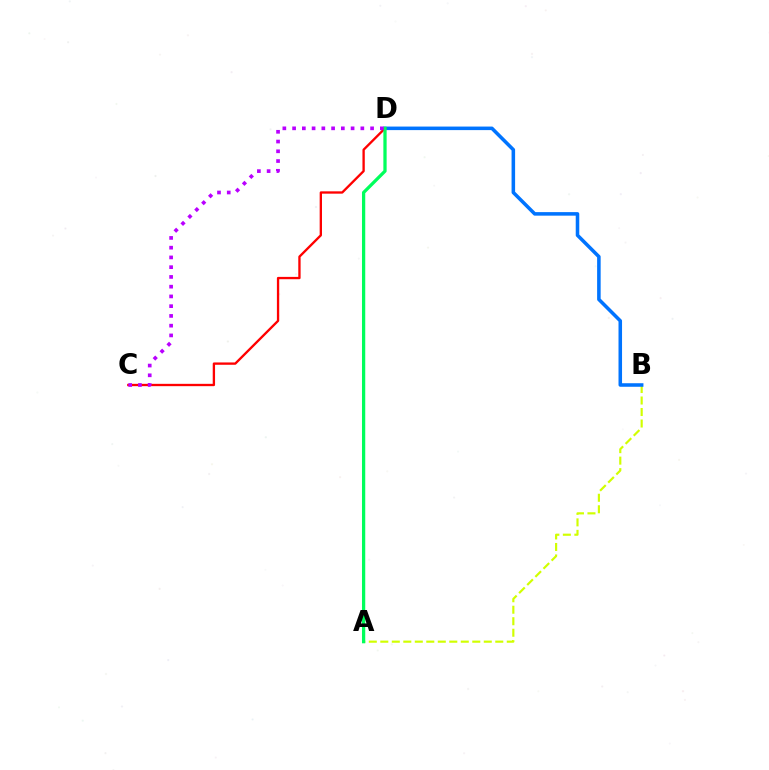{('A', 'B'): [{'color': '#d1ff00', 'line_style': 'dashed', 'thickness': 1.56}], ('B', 'D'): [{'color': '#0074ff', 'line_style': 'solid', 'thickness': 2.55}], ('C', 'D'): [{'color': '#ff0000', 'line_style': 'solid', 'thickness': 1.68}, {'color': '#b900ff', 'line_style': 'dotted', 'thickness': 2.65}], ('A', 'D'): [{'color': '#00ff5c', 'line_style': 'solid', 'thickness': 2.35}]}